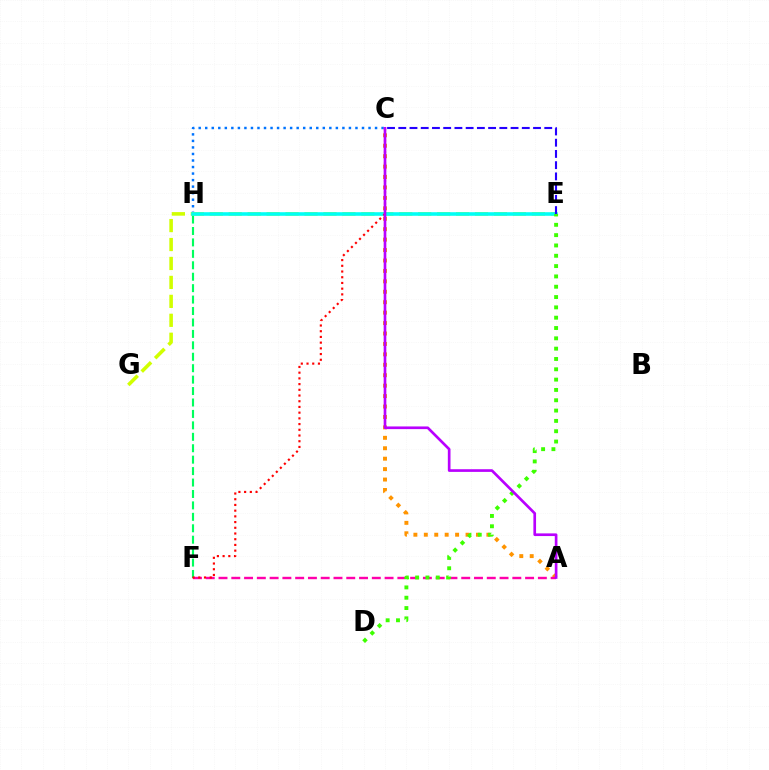{('C', 'H'): [{'color': '#0074ff', 'line_style': 'dotted', 'thickness': 1.77}], ('E', 'G'): [{'color': '#d1ff00', 'line_style': 'dashed', 'thickness': 2.57}], ('A', 'C'): [{'color': '#ff9400', 'line_style': 'dotted', 'thickness': 2.83}, {'color': '#b900ff', 'line_style': 'solid', 'thickness': 1.93}], ('F', 'H'): [{'color': '#00ff5c', 'line_style': 'dashed', 'thickness': 1.55}], ('E', 'H'): [{'color': '#00fff6', 'line_style': 'solid', 'thickness': 2.58}], ('A', 'F'): [{'color': '#ff00ac', 'line_style': 'dashed', 'thickness': 1.74}], ('C', 'F'): [{'color': '#ff0000', 'line_style': 'dotted', 'thickness': 1.55}], ('D', 'E'): [{'color': '#3dff00', 'line_style': 'dotted', 'thickness': 2.8}], ('C', 'E'): [{'color': '#2500ff', 'line_style': 'dashed', 'thickness': 1.53}]}